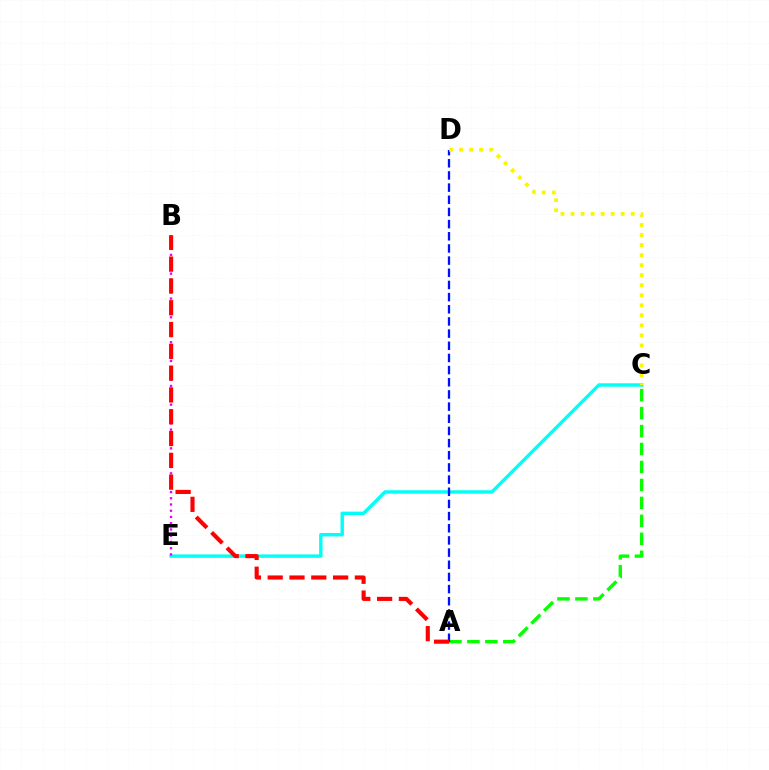{('A', 'C'): [{'color': '#08ff00', 'line_style': 'dashed', 'thickness': 2.44}], ('C', 'E'): [{'color': '#00fff6', 'line_style': 'solid', 'thickness': 2.46}], ('A', 'D'): [{'color': '#0010ff', 'line_style': 'dashed', 'thickness': 1.65}], ('B', 'E'): [{'color': '#ee00ff', 'line_style': 'dotted', 'thickness': 1.7}], ('C', 'D'): [{'color': '#fcf500', 'line_style': 'dotted', 'thickness': 2.73}], ('A', 'B'): [{'color': '#ff0000', 'line_style': 'dashed', 'thickness': 2.96}]}